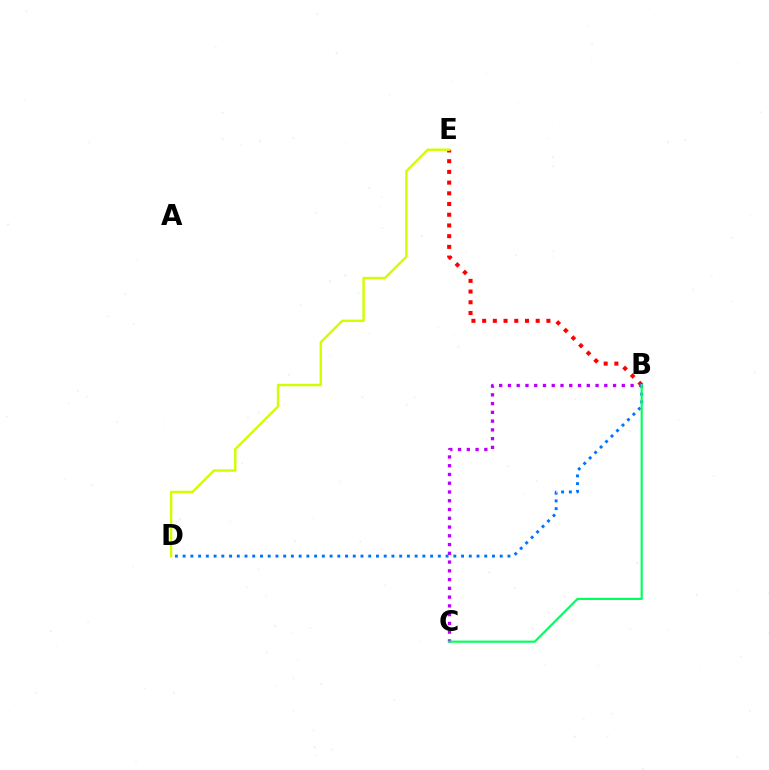{('B', 'E'): [{'color': '#ff0000', 'line_style': 'dotted', 'thickness': 2.91}], ('B', 'C'): [{'color': '#b900ff', 'line_style': 'dotted', 'thickness': 2.38}, {'color': '#00ff5c', 'line_style': 'solid', 'thickness': 1.55}], ('D', 'E'): [{'color': '#d1ff00', 'line_style': 'solid', 'thickness': 1.76}], ('B', 'D'): [{'color': '#0074ff', 'line_style': 'dotted', 'thickness': 2.1}]}